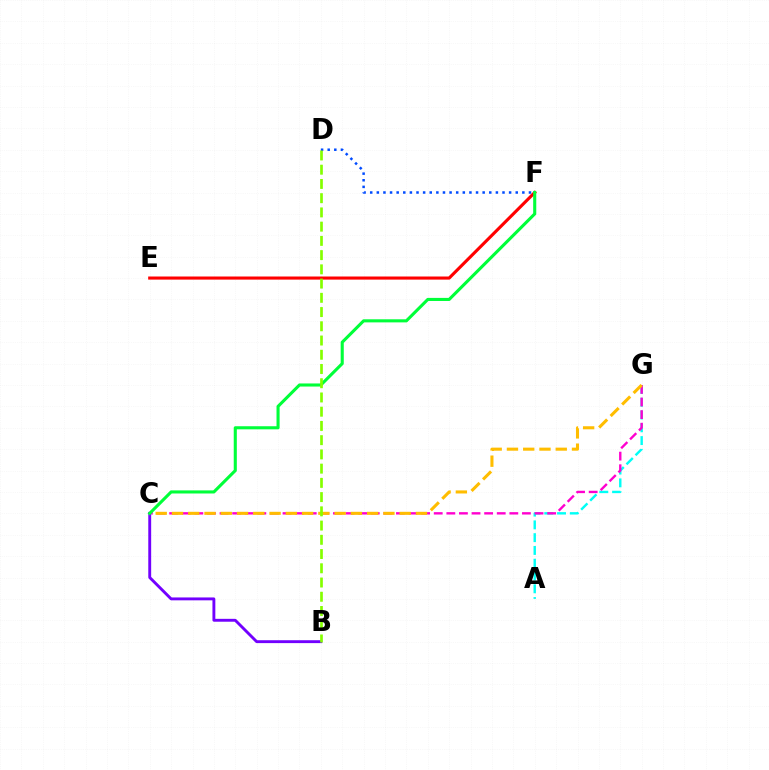{('E', 'F'): [{'color': '#ff0000', 'line_style': 'solid', 'thickness': 2.24}], ('A', 'G'): [{'color': '#00fff6', 'line_style': 'dashed', 'thickness': 1.74}], ('C', 'G'): [{'color': '#ff00cf', 'line_style': 'dashed', 'thickness': 1.71}, {'color': '#ffbd00', 'line_style': 'dashed', 'thickness': 2.21}], ('B', 'C'): [{'color': '#7200ff', 'line_style': 'solid', 'thickness': 2.08}], ('C', 'F'): [{'color': '#00ff39', 'line_style': 'solid', 'thickness': 2.22}], ('D', 'F'): [{'color': '#004bff', 'line_style': 'dotted', 'thickness': 1.8}], ('B', 'D'): [{'color': '#84ff00', 'line_style': 'dashed', 'thickness': 1.93}]}